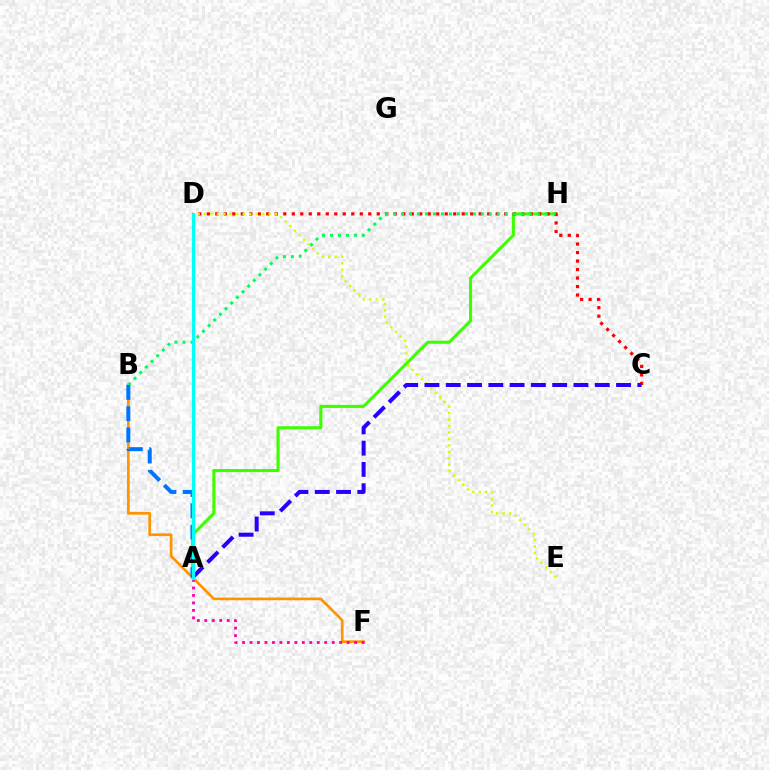{('A', 'H'): [{'color': '#3dff00', 'line_style': 'solid', 'thickness': 2.23}], ('B', 'F'): [{'color': '#ff9400', 'line_style': 'solid', 'thickness': 1.94}], ('C', 'D'): [{'color': '#ff0000', 'line_style': 'dotted', 'thickness': 2.31}], ('B', 'H'): [{'color': '#00ff5c', 'line_style': 'dotted', 'thickness': 2.17}], ('A', 'D'): [{'color': '#b900ff', 'line_style': 'dashed', 'thickness': 1.85}, {'color': '#00fff6', 'line_style': 'solid', 'thickness': 2.35}], ('D', 'E'): [{'color': '#d1ff00', 'line_style': 'dotted', 'thickness': 1.75}], ('A', 'B'): [{'color': '#0074ff', 'line_style': 'dashed', 'thickness': 2.89}], ('A', 'C'): [{'color': '#2500ff', 'line_style': 'dashed', 'thickness': 2.89}], ('A', 'F'): [{'color': '#ff00ac', 'line_style': 'dotted', 'thickness': 2.03}]}